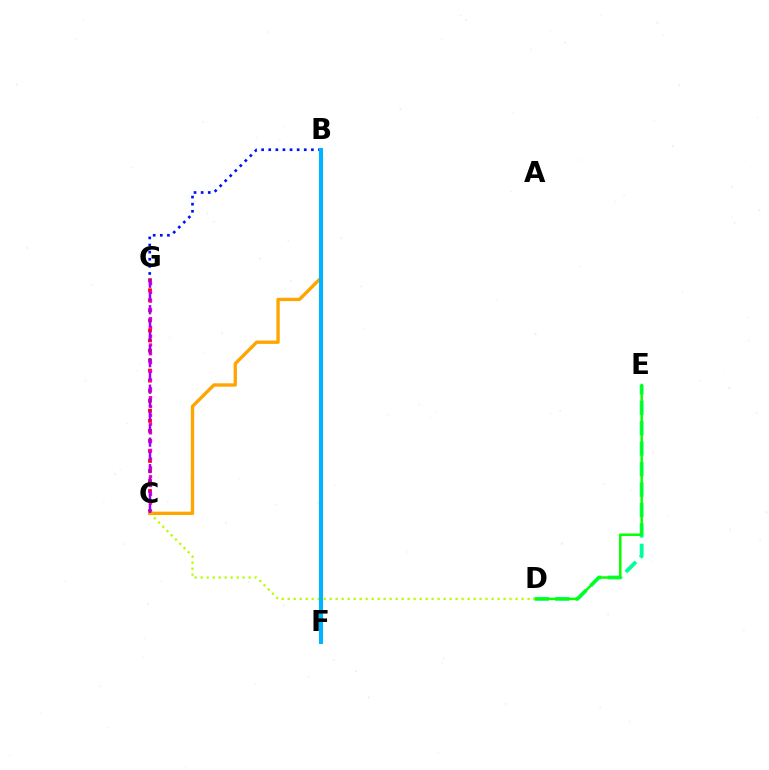{('C', 'G'): [{'color': '#ff0000', 'line_style': 'dotted', 'thickness': 2.73}, {'color': '#ff00bd', 'line_style': 'dotted', 'thickness': 2.39}, {'color': '#9b00ff', 'line_style': 'dashed', 'thickness': 1.8}], ('D', 'E'): [{'color': '#00ff9d', 'line_style': 'dashed', 'thickness': 2.78}, {'color': '#08ff00', 'line_style': 'solid', 'thickness': 1.79}], ('B', 'G'): [{'color': '#0010ff', 'line_style': 'dotted', 'thickness': 1.93}], ('C', 'D'): [{'color': '#b3ff00', 'line_style': 'dotted', 'thickness': 1.63}], ('B', 'C'): [{'color': '#ffa500', 'line_style': 'solid', 'thickness': 2.41}], ('B', 'F'): [{'color': '#00b5ff', 'line_style': 'solid', 'thickness': 2.93}]}